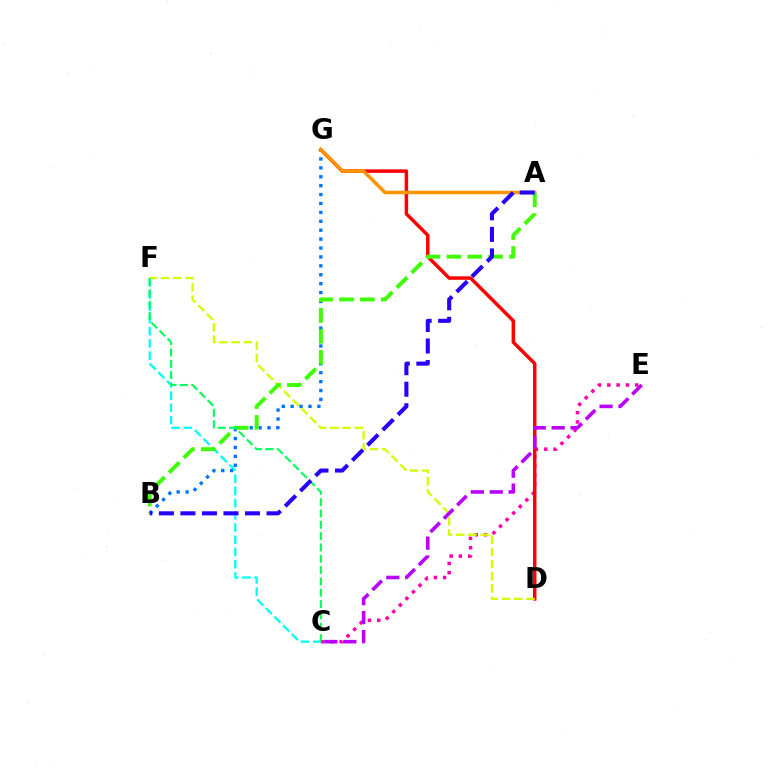{('B', 'G'): [{'color': '#0074ff', 'line_style': 'dotted', 'thickness': 2.42}], ('C', 'E'): [{'color': '#ff00ac', 'line_style': 'dotted', 'thickness': 2.52}, {'color': '#b900ff', 'line_style': 'dashed', 'thickness': 2.57}], ('C', 'F'): [{'color': '#00fff6', 'line_style': 'dashed', 'thickness': 1.66}, {'color': '#00ff5c', 'line_style': 'dashed', 'thickness': 1.54}], ('D', 'G'): [{'color': '#ff0000', 'line_style': 'solid', 'thickness': 2.51}], ('A', 'G'): [{'color': '#ff9400', 'line_style': 'solid', 'thickness': 2.5}], ('D', 'F'): [{'color': '#d1ff00', 'line_style': 'dashed', 'thickness': 1.66}], ('A', 'B'): [{'color': '#3dff00', 'line_style': 'dashed', 'thickness': 2.83}, {'color': '#2500ff', 'line_style': 'dashed', 'thickness': 2.93}]}